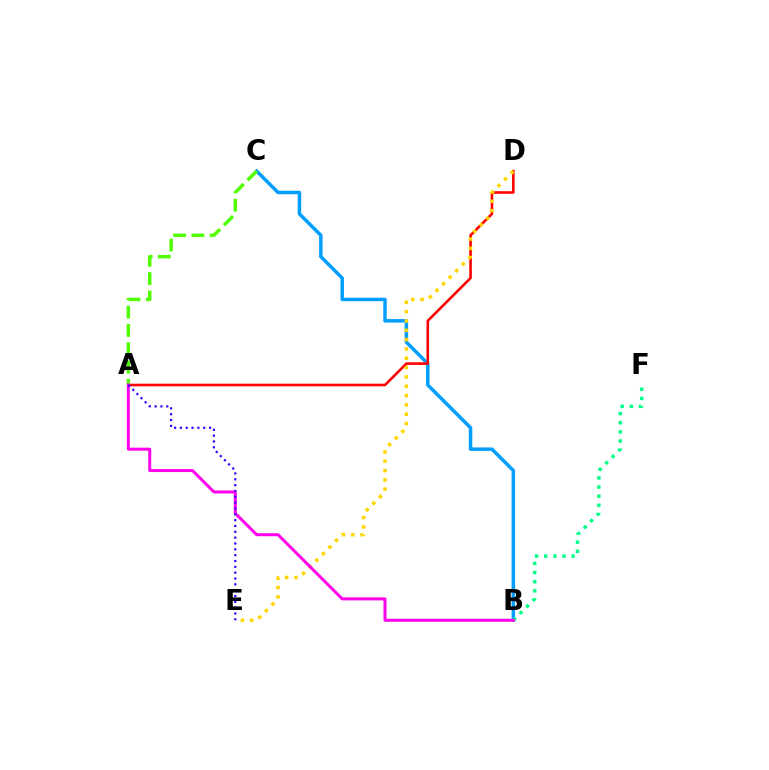{('B', 'C'): [{'color': '#009eff', 'line_style': 'solid', 'thickness': 2.5}], ('A', 'D'): [{'color': '#ff0000', 'line_style': 'solid', 'thickness': 1.87}], ('D', 'E'): [{'color': '#ffd500', 'line_style': 'dotted', 'thickness': 2.53}], ('B', 'F'): [{'color': '#00ff86', 'line_style': 'dotted', 'thickness': 2.48}], ('A', 'C'): [{'color': '#4fff00', 'line_style': 'dashed', 'thickness': 2.49}], ('A', 'B'): [{'color': '#ff00ed', 'line_style': 'solid', 'thickness': 2.16}], ('A', 'E'): [{'color': '#3700ff', 'line_style': 'dotted', 'thickness': 1.59}]}